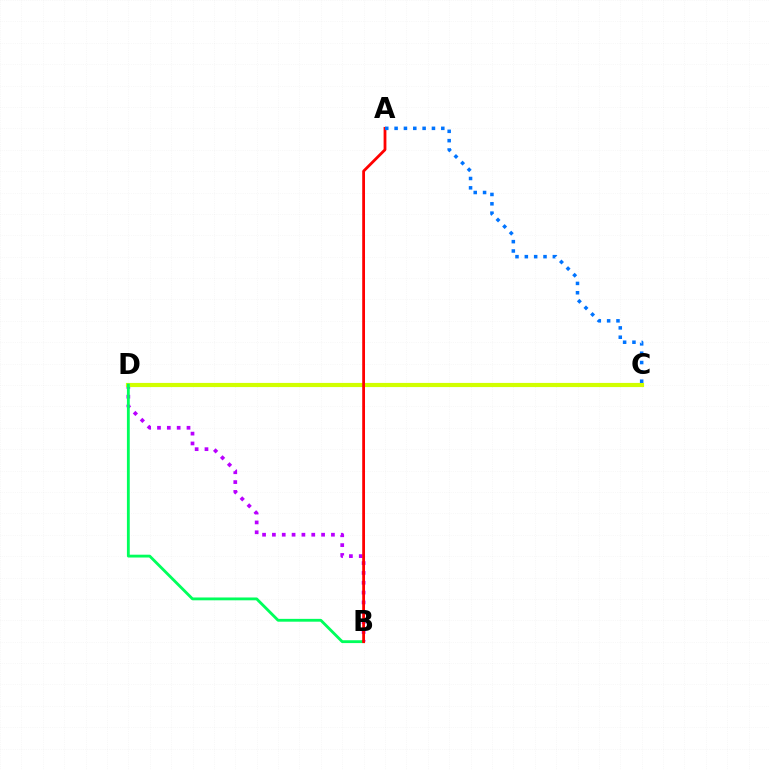{('B', 'D'): [{'color': '#b900ff', 'line_style': 'dotted', 'thickness': 2.67}, {'color': '#00ff5c', 'line_style': 'solid', 'thickness': 2.04}], ('C', 'D'): [{'color': '#d1ff00', 'line_style': 'solid', 'thickness': 2.99}], ('A', 'B'): [{'color': '#ff0000', 'line_style': 'solid', 'thickness': 2.01}], ('A', 'C'): [{'color': '#0074ff', 'line_style': 'dotted', 'thickness': 2.54}]}